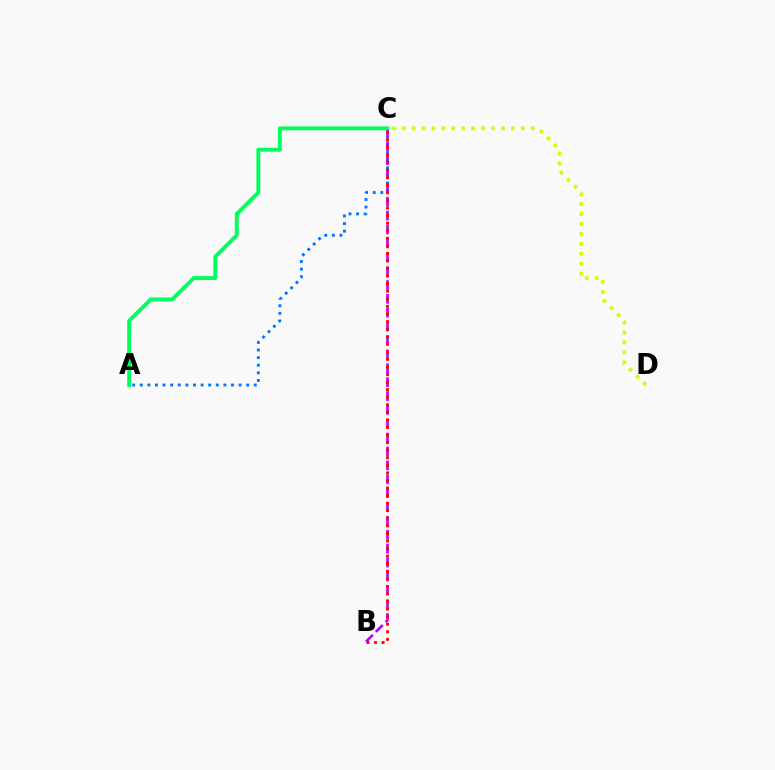{('A', 'C'): [{'color': '#0074ff', 'line_style': 'dotted', 'thickness': 2.07}, {'color': '#00ff5c', 'line_style': 'solid', 'thickness': 2.81}], ('B', 'C'): [{'color': '#b900ff', 'line_style': 'dashed', 'thickness': 1.89}, {'color': '#ff0000', 'line_style': 'dotted', 'thickness': 2.06}], ('C', 'D'): [{'color': '#d1ff00', 'line_style': 'dotted', 'thickness': 2.7}]}